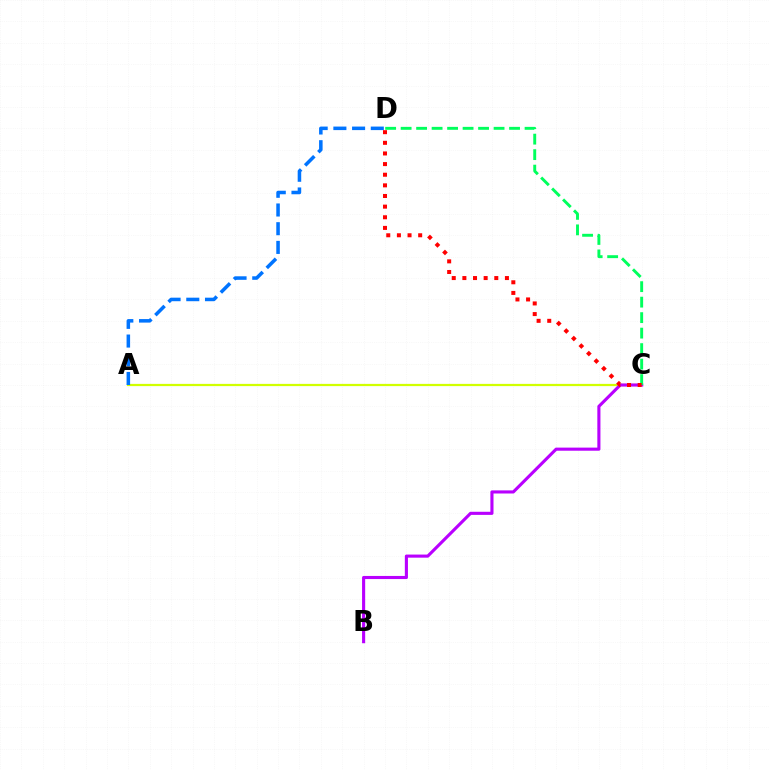{('A', 'C'): [{'color': '#d1ff00', 'line_style': 'solid', 'thickness': 1.61}], ('B', 'C'): [{'color': '#b900ff', 'line_style': 'solid', 'thickness': 2.24}], ('C', 'D'): [{'color': '#00ff5c', 'line_style': 'dashed', 'thickness': 2.1}, {'color': '#ff0000', 'line_style': 'dotted', 'thickness': 2.89}], ('A', 'D'): [{'color': '#0074ff', 'line_style': 'dashed', 'thickness': 2.54}]}